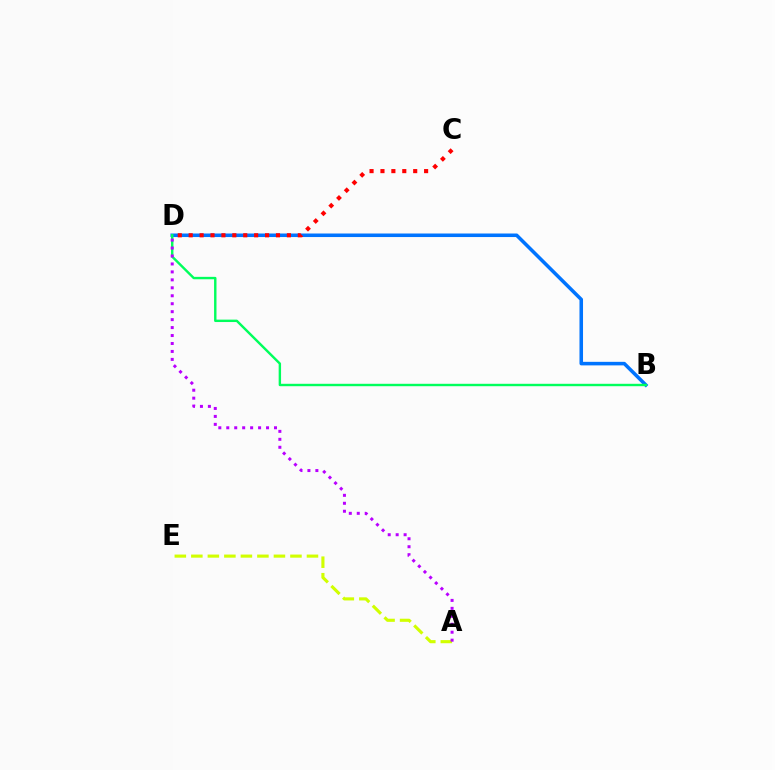{('B', 'D'): [{'color': '#0074ff', 'line_style': 'solid', 'thickness': 2.55}, {'color': '#00ff5c', 'line_style': 'solid', 'thickness': 1.74}], ('A', 'E'): [{'color': '#d1ff00', 'line_style': 'dashed', 'thickness': 2.24}], ('A', 'D'): [{'color': '#b900ff', 'line_style': 'dotted', 'thickness': 2.16}], ('C', 'D'): [{'color': '#ff0000', 'line_style': 'dotted', 'thickness': 2.96}]}